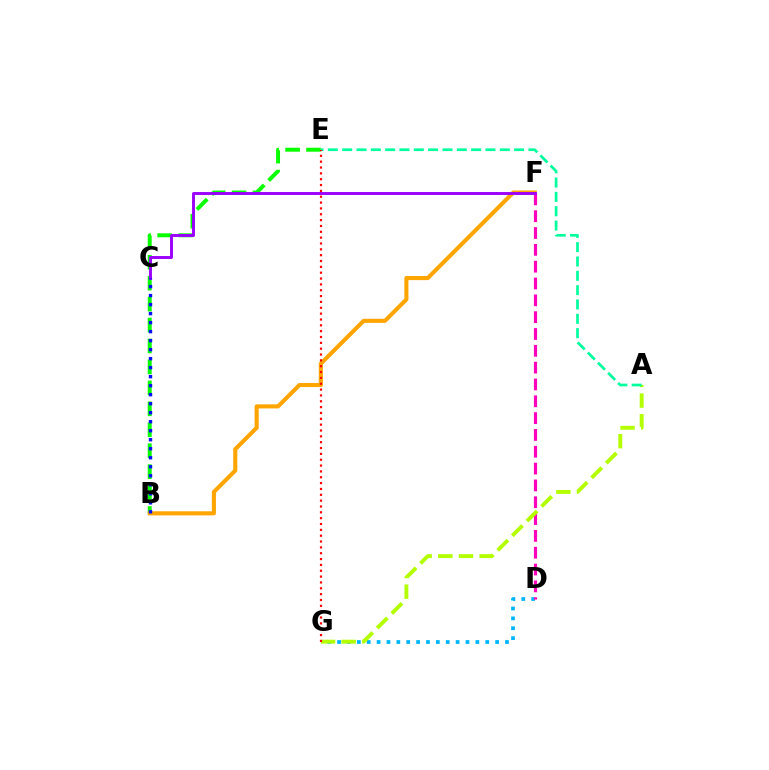{('B', 'E'): [{'color': '#08ff00', 'line_style': 'dashed', 'thickness': 2.84}], ('D', 'G'): [{'color': '#00b5ff', 'line_style': 'dotted', 'thickness': 2.68}], ('B', 'F'): [{'color': '#ffa500', 'line_style': 'solid', 'thickness': 2.95}], ('D', 'F'): [{'color': '#ff00bd', 'line_style': 'dashed', 'thickness': 2.29}], ('C', 'F'): [{'color': '#9b00ff', 'line_style': 'solid', 'thickness': 2.09}], ('A', 'G'): [{'color': '#b3ff00', 'line_style': 'dashed', 'thickness': 2.81}], ('A', 'E'): [{'color': '#00ff9d', 'line_style': 'dashed', 'thickness': 1.95}], ('B', 'C'): [{'color': '#0010ff', 'line_style': 'dotted', 'thickness': 2.45}], ('E', 'G'): [{'color': '#ff0000', 'line_style': 'dotted', 'thickness': 1.59}]}